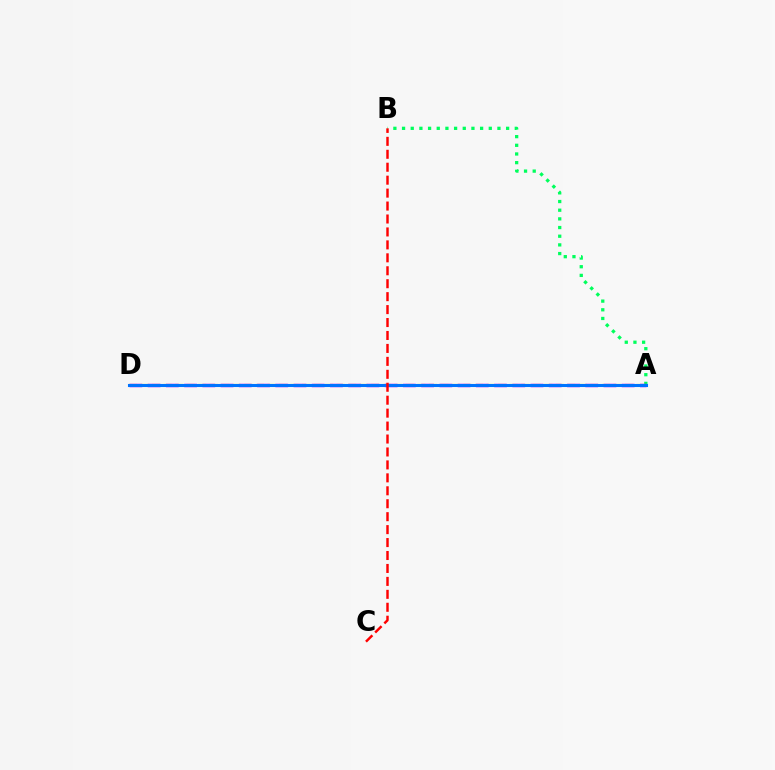{('A', 'D'): [{'color': '#d1ff00', 'line_style': 'dashed', 'thickness': 1.57}, {'color': '#b900ff', 'line_style': 'dashed', 'thickness': 2.48}, {'color': '#0074ff', 'line_style': 'solid', 'thickness': 2.21}], ('A', 'B'): [{'color': '#00ff5c', 'line_style': 'dotted', 'thickness': 2.36}], ('B', 'C'): [{'color': '#ff0000', 'line_style': 'dashed', 'thickness': 1.76}]}